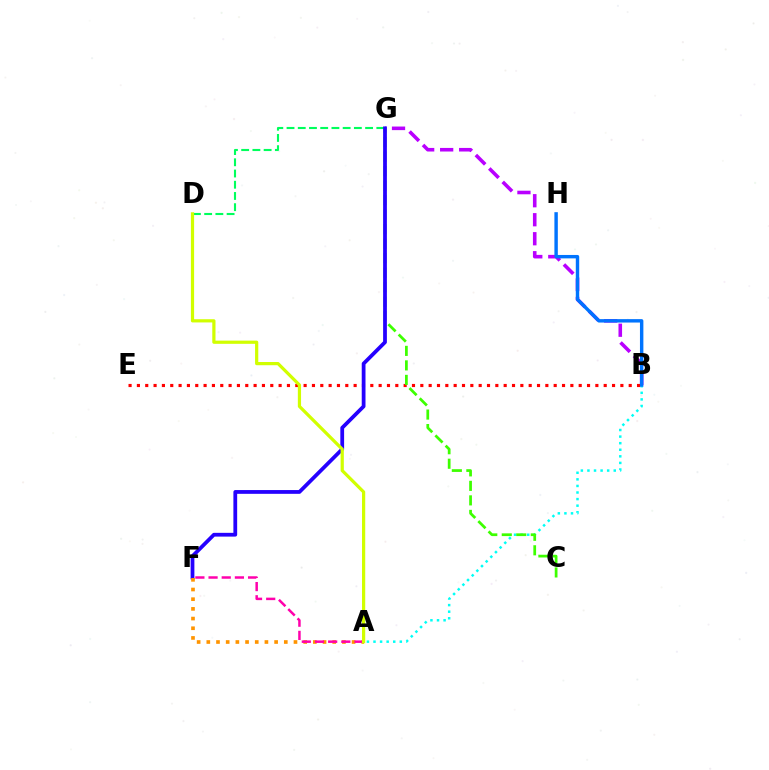{('B', 'G'): [{'color': '#b900ff', 'line_style': 'dashed', 'thickness': 2.58}], ('A', 'B'): [{'color': '#00fff6', 'line_style': 'dotted', 'thickness': 1.79}], ('B', 'E'): [{'color': '#ff0000', 'line_style': 'dotted', 'thickness': 2.26}], ('C', 'G'): [{'color': '#3dff00', 'line_style': 'dashed', 'thickness': 1.97}], ('B', 'H'): [{'color': '#0074ff', 'line_style': 'solid', 'thickness': 2.46}], ('D', 'G'): [{'color': '#00ff5c', 'line_style': 'dashed', 'thickness': 1.52}], ('F', 'G'): [{'color': '#2500ff', 'line_style': 'solid', 'thickness': 2.71}], ('A', 'F'): [{'color': '#ff9400', 'line_style': 'dotted', 'thickness': 2.63}, {'color': '#ff00ac', 'line_style': 'dashed', 'thickness': 1.79}], ('A', 'D'): [{'color': '#d1ff00', 'line_style': 'solid', 'thickness': 2.31}]}